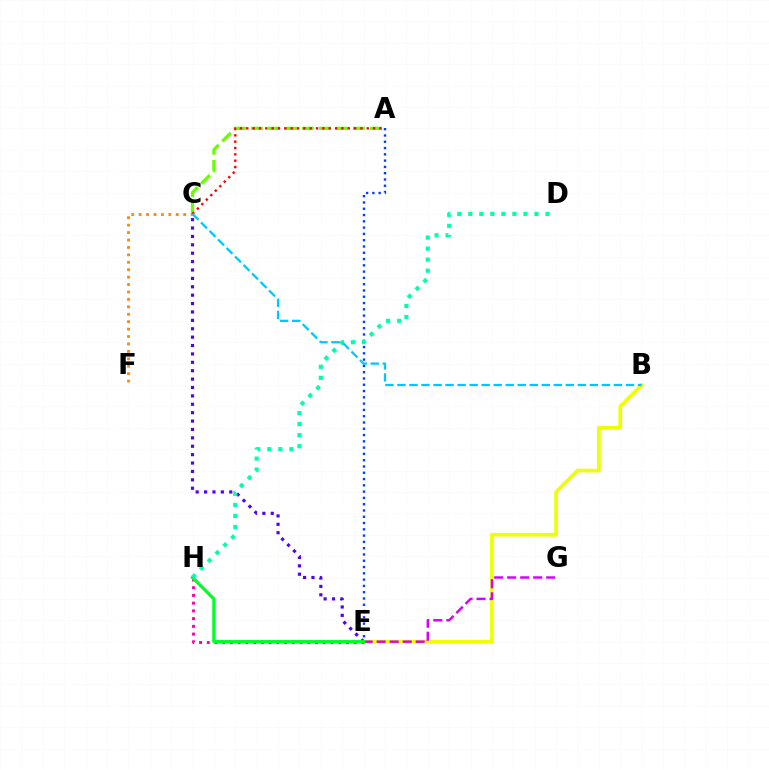{('B', 'E'): [{'color': '#eeff00', 'line_style': 'solid', 'thickness': 2.67}], ('A', 'C'): [{'color': '#66ff00', 'line_style': 'dashed', 'thickness': 2.31}, {'color': '#ff0000', 'line_style': 'dotted', 'thickness': 1.72}], ('A', 'E'): [{'color': '#003fff', 'line_style': 'dotted', 'thickness': 1.71}], ('E', 'G'): [{'color': '#d600ff', 'line_style': 'dashed', 'thickness': 1.77}], ('E', 'H'): [{'color': '#ff00a0', 'line_style': 'dotted', 'thickness': 2.1}, {'color': '#00ff27', 'line_style': 'solid', 'thickness': 2.35}], ('C', 'F'): [{'color': '#ff8800', 'line_style': 'dotted', 'thickness': 2.02}], ('C', 'E'): [{'color': '#4f00ff', 'line_style': 'dotted', 'thickness': 2.28}], ('D', 'H'): [{'color': '#00ffaf', 'line_style': 'dotted', 'thickness': 3.0}], ('B', 'C'): [{'color': '#00c7ff', 'line_style': 'dashed', 'thickness': 1.63}]}